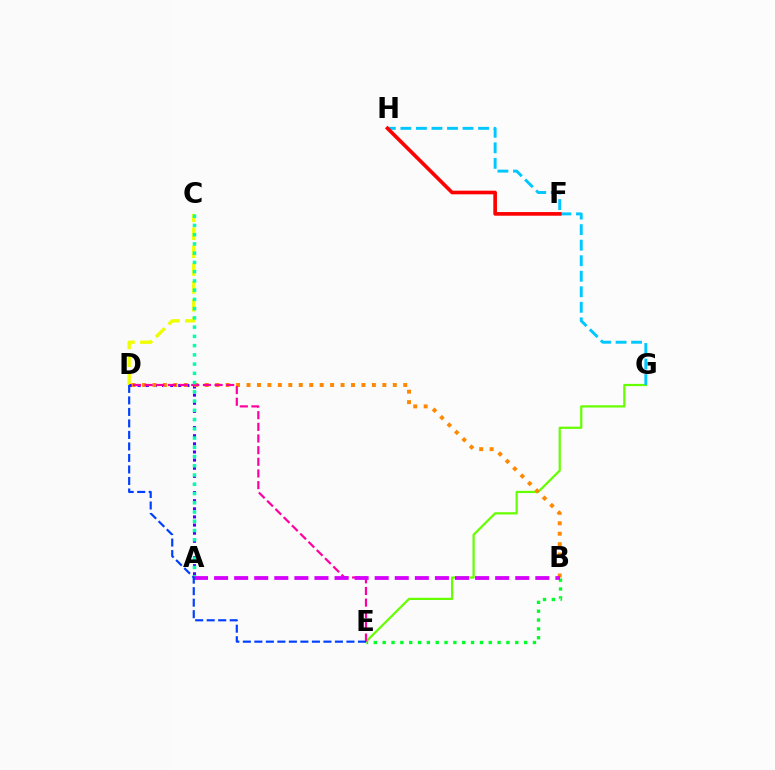{('B', 'E'): [{'color': '#00ff27', 'line_style': 'dotted', 'thickness': 2.4}], ('C', 'D'): [{'color': '#eeff00', 'line_style': 'dashed', 'thickness': 2.43}], ('E', 'G'): [{'color': '#66ff00', 'line_style': 'solid', 'thickness': 1.6}], ('G', 'H'): [{'color': '#00c7ff', 'line_style': 'dashed', 'thickness': 2.11}], ('A', 'D'): [{'color': '#4f00ff', 'line_style': 'dotted', 'thickness': 2.21}], ('F', 'H'): [{'color': '#ff0000', 'line_style': 'solid', 'thickness': 2.62}], ('B', 'D'): [{'color': '#ff8800', 'line_style': 'dotted', 'thickness': 2.84}], ('D', 'E'): [{'color': '#ff00a0', 'line_style': 'dashed', 'thickness': 1.58}, {'color': '#003fff', 'line_style': 'dashed', 'thickness': 1.56}], ('A', 'C'): [{'color': '#00ffaf', 'line_style': 'dotted', 'thickness': 2.51}], ('A', 'B'): [{'color': '#d600ff', 'line_style': 'dashed', 'thickness': 2.73}]}